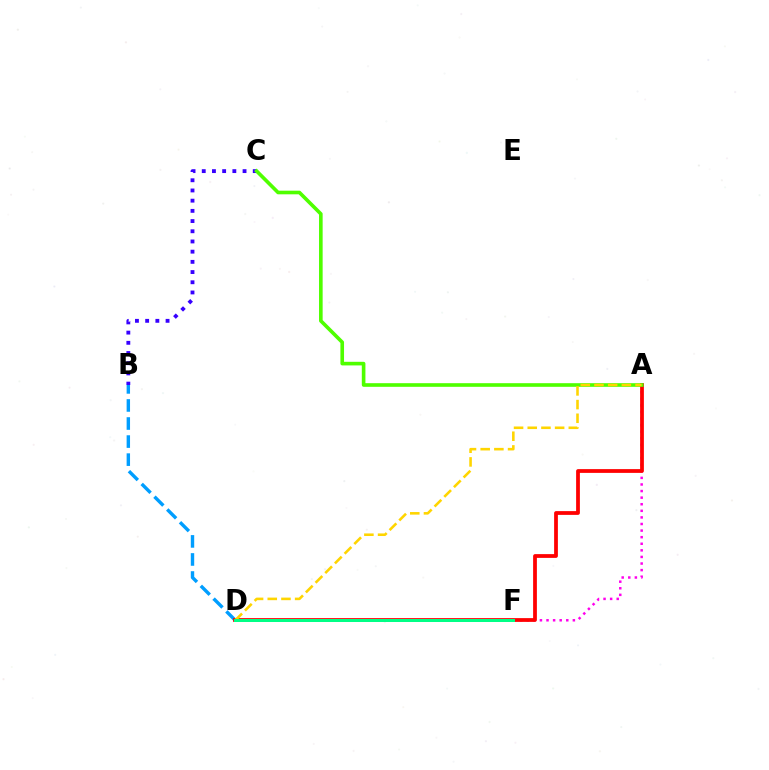{('B', 'C'): [{'color': '#3700ff', 'line_style': 'dotted', 'thickness': 2.77}], ('B', 'D'): [{'color': '#009eff', 'line_style': 'dashed', 'thickness': 2.45}], ('A', 'F'): [{'color': '#ff00ed', 'line_style': 'dotted', 'thickness': 1.79}], ('A', 'D'): [{'color': '#ff0000', 'line_style': 'solid', 'thickness': 2.71}, {'color': '#ffd500', 'line_style': 'dashed', 'thickness': 1.86}], ('A', 'C'): [{'color': '#4fff00', 'line_style': 'solid', 'thickness': 2.61}], ('D', 'F'): [{'color': '#00ff86', 'line_style': 'solid', 'thickness': 2.16}]}